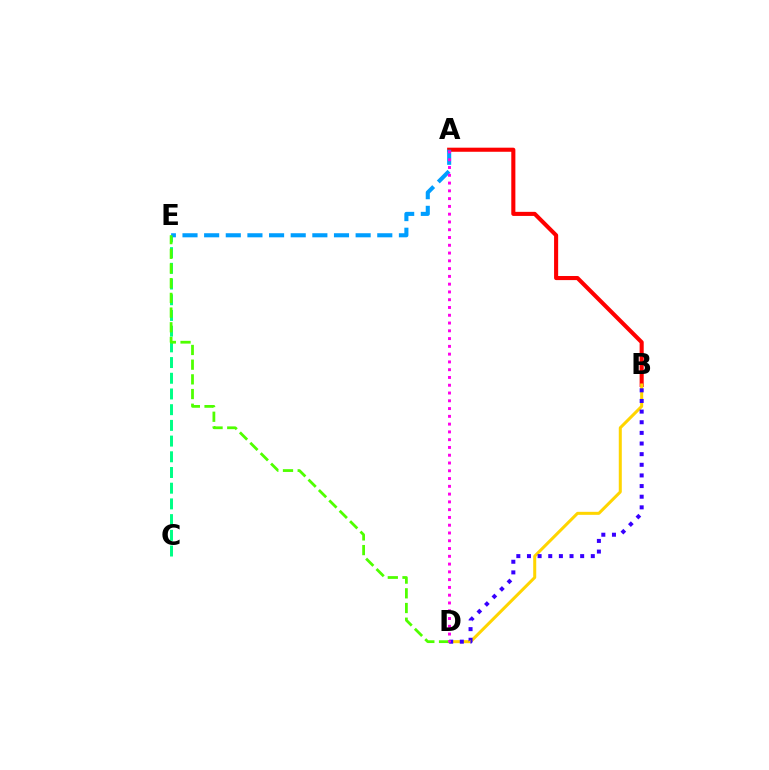{('A', 'B'): [{'color': '#ff0000', 'line_style': 'solid', 'thickness': 2.94}], ('B', 'D'): [{'color': '#ffd500', 'line_style': 'solid', 'thickness': 2.18}, {'color': '#3700ff', 'line_style': 'dotted', 'thickness': 2.89}], ('C', 'E'): [{'color': '#00ff86', 'line_style': 'dashed', 'thickness': 2.13}], ('A', 'E'): [{'color': '#009eff', 'line_style': 'dashed', 'thickness': 2.94}], ('D', 'E'): [{'color': '#4fff00', 'line_style': 'dashed', 'thickness': 2.0}], ('A', 'D'): [{'color': '#ff00ed', 'line_style': 'dotted', 'thickness': 2.11}]}